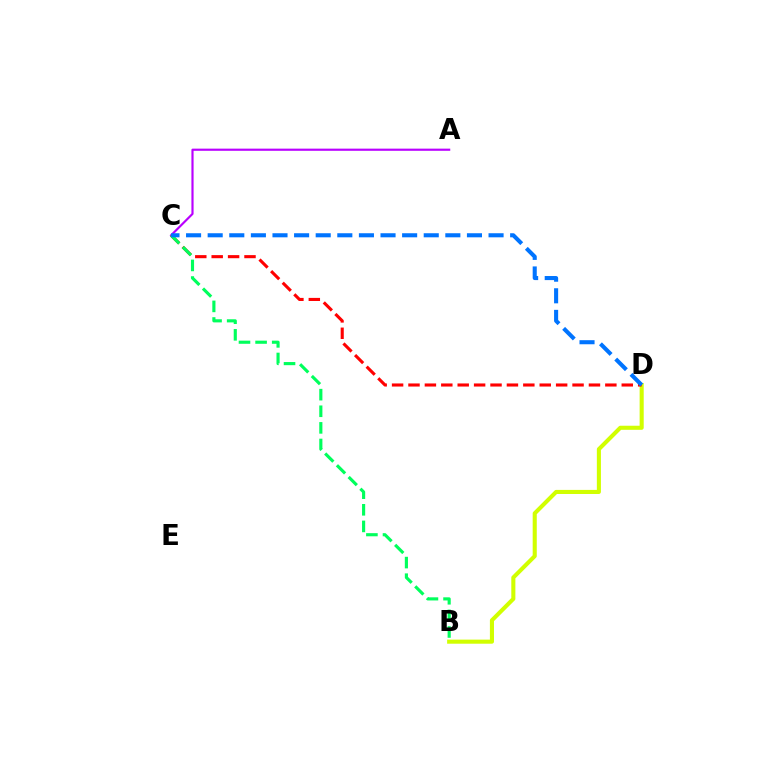{('B', 'D'): [{'color': '#d1ff00', 'line_style': 'solid', 'thickness': 2.94}], ('A', 'C'): [{'color': '#b900ff', 'line_style': 'solid', 'thickness': 1.56}], ('C', 'D'): [{'color': '#ff0000', 'line_style': 'dashed', 'thickness': 2.23}, {'color': '#0074ff', 'line_style': 'dashed', 'thickness': 2.94}], ('B', 'C'): [{'color': '#00ff5c', 'line_style': 'dashed', 'thickness': 2.26}]}